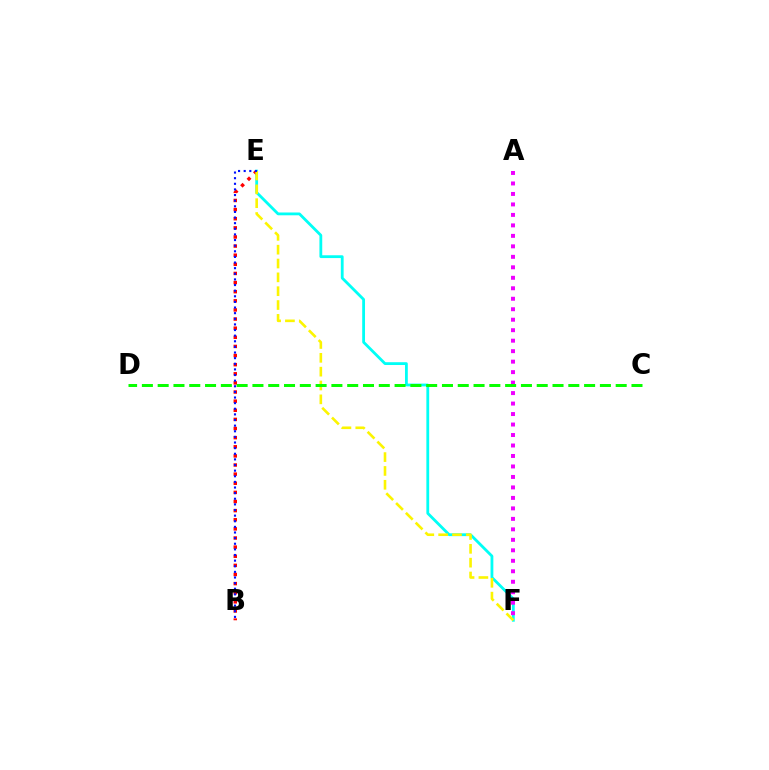{('E', 'F'): [{'color': '#00fff6', 'line_style': 'solid', 'thickness': 2.02}, {'color': '#fcf500', 'line_style': 'dashed', 'thickness': 1.88}], ('B', 'E'): [{'color': '#ff0000', 'line_style': 'dotted', 'thickness': 2.48}, {'color': '#0010ff', 'line_style': 'dotted', 'thickness': 1.53}], ('A', 'F'): [{'color': '#ee00ff', 'line_style': 'dotted', 'thickness': 2.85}], ('C', 'D'): [{'color': '#08ff00', 'line_style': 'dashed', 'thickness': 2.15}]}